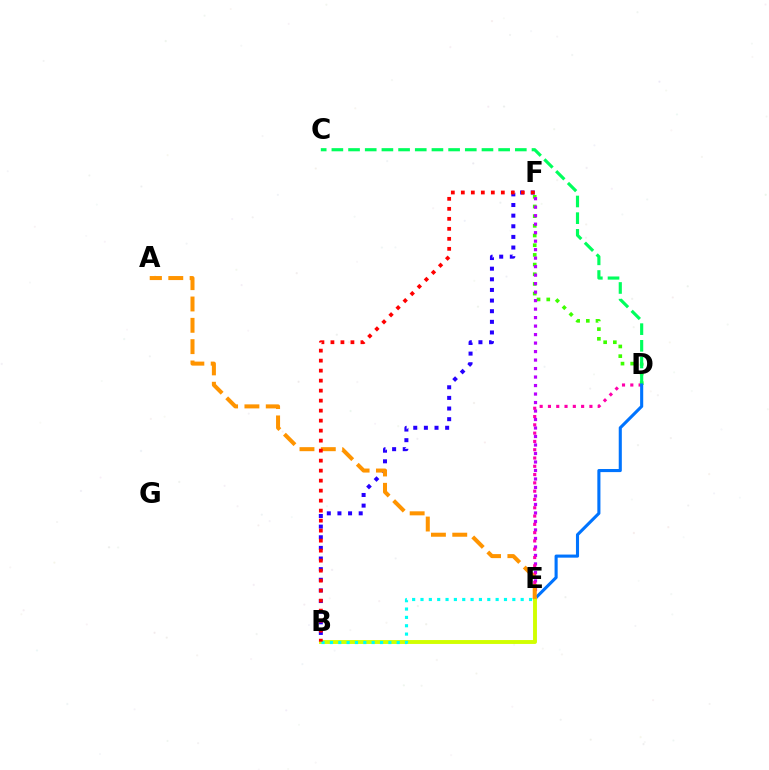{('D', 'F'): [{'color': '#3dff00', 'line_style': 'dotted', 'thickness': 2.63}], ('E', 'F'): [{'color': '#b900ff', 'line_style': 'dotted', 'thickness': 2.31}], ('D', 'E'): [{'color': '#ff00ac', 'line_style': 'dotted', 'thickness': 2.25}, {'color': '#0074ff', 'line_style': 'solid', 'thickness': 2.23}], ('C', 'D'): [{'color': '#00ff5c', 'line_style': 'dashed', 'thickness': 2.27}], ('B', 'F'): [{'color': '#2500ff', 'line_style': 'dotted', 'thickness': 2.89}, {'color': '#ff0000', 'line_style': 'dotted', 'thickness': 2.72}], ('B', 'E'): [{'color': '#d1ff00', 'line_style': 'solid', 'thickness': 2.8}, {'color': '#00fff6', 'line_style': 'dotted', 'thickness': 2.27}], ('A', 'E'): [{'color': '#ff9400', 'line_style': 'dashed', 'thickness': 2.9}]}